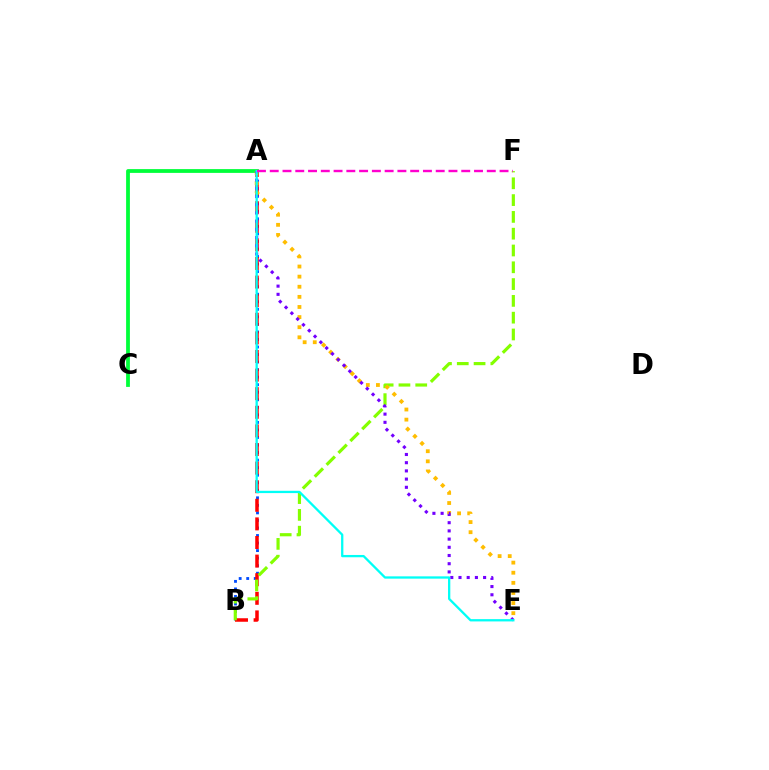{('A', 'B'): [{'color': '#004bff', 'line_style': 'dotted', 'thickness': 2.05}, {'color': '#ff0000', 'line_style': 'dashed', 'thickness': 2.53}], ('B', 'F'): [{'color': '#84ff00', 'line_style': 'dashed', 'thickness': 2.28}], ('A', 'C'): [{'color': '#00ff39', 'line_style': 'solid', 'thickness': 2.72}], ('A', 'E'): [{'color': '#ffbd00', 'line_style': 'dotted', 'thickness': 2.75}, {'color': '#7200ff', 'line_style': 'dotted', 'thickness': 2.23}, {'color': '#00fff6', 'line_style': 'solid', 'thickness': 1.65}], ('A', 'F'): [{'color': '#ff00cf', 'line_style': 'dashed', 'thickness': 1.73}]}